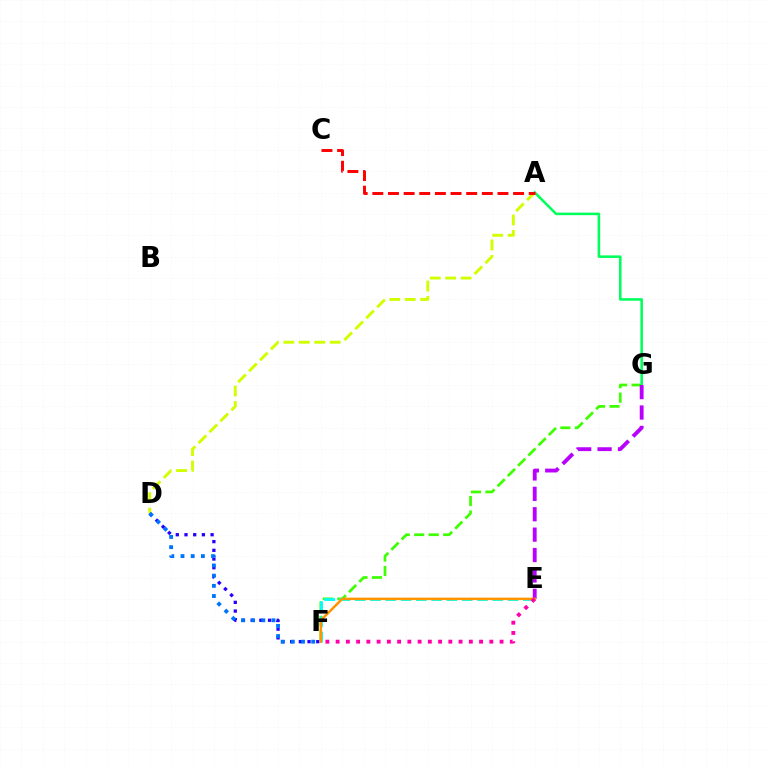{('F', 'G'): [{'color': '#3dff00', 'line_style': 'dashed', 'thickness': 1.97}], ('A', 'G'): [{'color': '#00ff5c', 'line_style': 'solid', 'thickness': 1.85}], ('A', 'D'): [{'color': '#d1ff00', 'line_style': 'dashed', 'thickness': 2.1}], ('E', 'F'): [{'color': '#00fff6', 'line_style': 'dashed', 'thickness': 2.08}, {'color': '#ff9400', 'line_style': 'solid', 'thickness': 1.79}, {'color': '#ff00ac', 'line_style': 'dotted', 'thickness': 2.78}], ('E', 'G'): [{'color': '#b900ff', 'line_style': 'dashed', 'thickness': 2.77}], ('A', 'C'): [{'color': '#ff0000', 'line_style': 'dashed', 'thickness': 2.13}], ('D', 'F'): [{'color': '#2500ff', 'line_style': 'dotted', 'thickness': 2.36}, {'color': '#0074ff', 'line_style': 'dotted', 'thickness': 2.77}]}